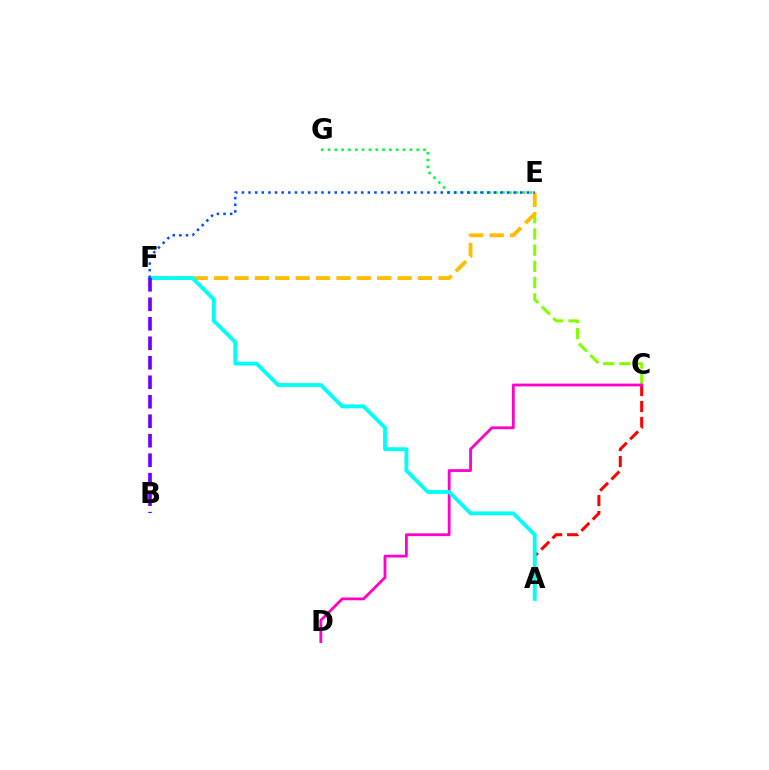{('C', 'E'): [{'color': '#84ff00', 'line_style': 'dashed', 'thickness': 2.21}], ('A', 'C'): [{'color': '#ff0000', 'line_style': 'dashed', 'thickness': 2.17}], ('C', 'D'): [{'color': '#ff00cf', 'line_style': 'solid', 'thickness': 2.01}], ('E', 'F'): [{'color': '#ffbd00', 'line_style': 'dashed', 'thickness': 2.77}, {'color': '#004bff', 'line_style': 'dotted', 'thickness': 1.8}], ('E', 'G'): [{'color': '#00ff39', 'line_style': 'dotted', 'thickness': 1.85}], ('A', 'F'): [{'color': '#00fff6', 'line_style': 'solid', 'thickness': 2.77}], ('B', 'F'): [{'color': '#7200ff', 'line_style': 'dashed', 'thickness': 2.65}]}